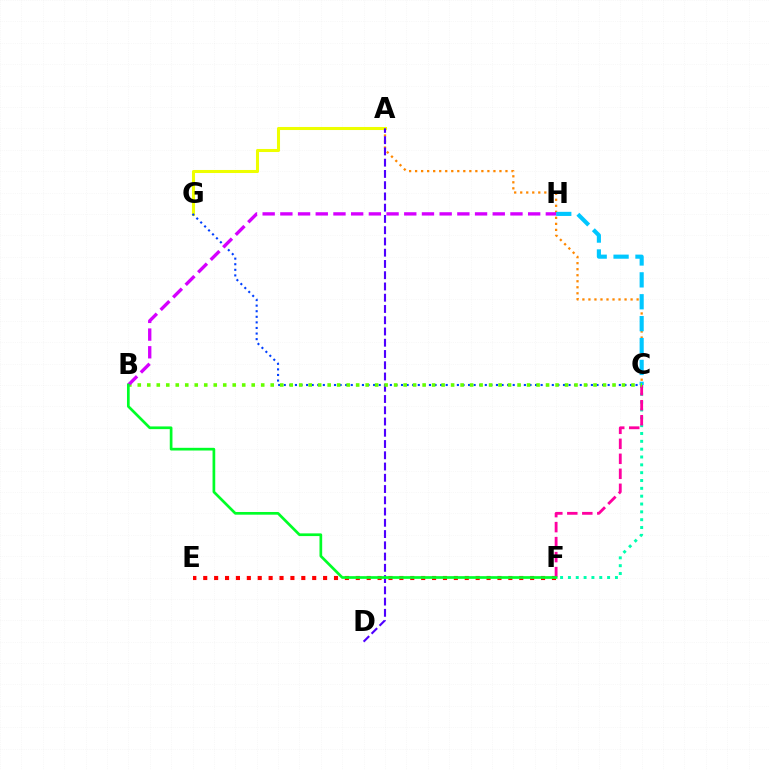{('C', 'F'): [{'color': '#00ffaf', 'line_style': 'dotted', 'thickness': 2.13}, {'color': '#ff00a0', 'line_style': 'dashed', 'thickness': 2.04}], ('A', 'C'): [{'color': '#ff8800', 'line_style': 'dotted', 'thickness': 1.64}], ('E', 'F'): [{'color': '#ff0000', 'line_style': 'dotted', 'thickness': 2.96}], ('A', 'G'): [{'color': '#eeff00', 'line_style': 'solid', 'thickness': 2.2}], ('A', 'D'): [{'color': '#4f00ff', 'line_style': 'dashed', 'thickness': 1.53}], ('C', 'H'): [{'color': '#00c7ff', 'line_style': 'dashed', 'thickness': 2.97}], ('C', 'G'): [{'color': '#003fff', 'line_style': 'dotted', 'thickness': 1.52}], ('B', 'C'): [{'color': '#66ff00', 'line_style': 'dotted', 'thickness': 2.58}], ('B', 'H'): [{'color': '#d600ff', 'line_style': 'dashed', 'thickness': 2.4}], ('B', 'F'): [{'color': '#00ff27', 'line_style': 'solid', 'thickness': 1.94}]}